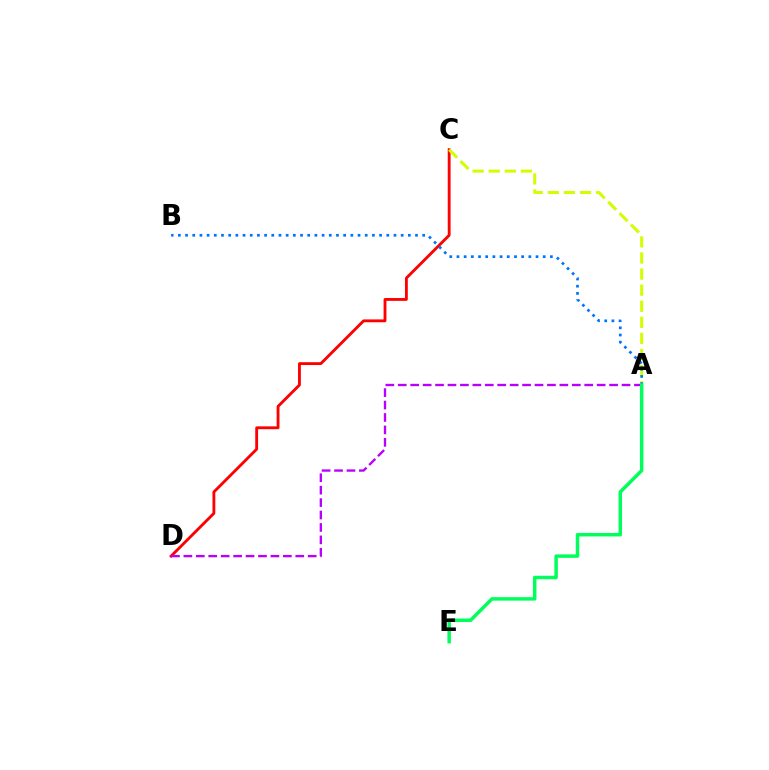{('C', 'D'): [{'color': '#ff0000', 'line_style': 'solid', 'thickness': 2.05}], ('A', 'C'): [{'color': '#d1ff00', 'line_style': 'dashed', 'thickness': 2.19}], ('A', 'D'): [{'color': '#b900ff', 'line_style': 'dashed', 'thickness': 1.69}], ('A', 'B'): [{'color': '#0074ff', 'line_style': 'dotted', 'thickness': 1.95}], ('A', 'E'): [{'color': '#00ff5c', 'line_style': 'solid', 'thickness': 2.49}]}